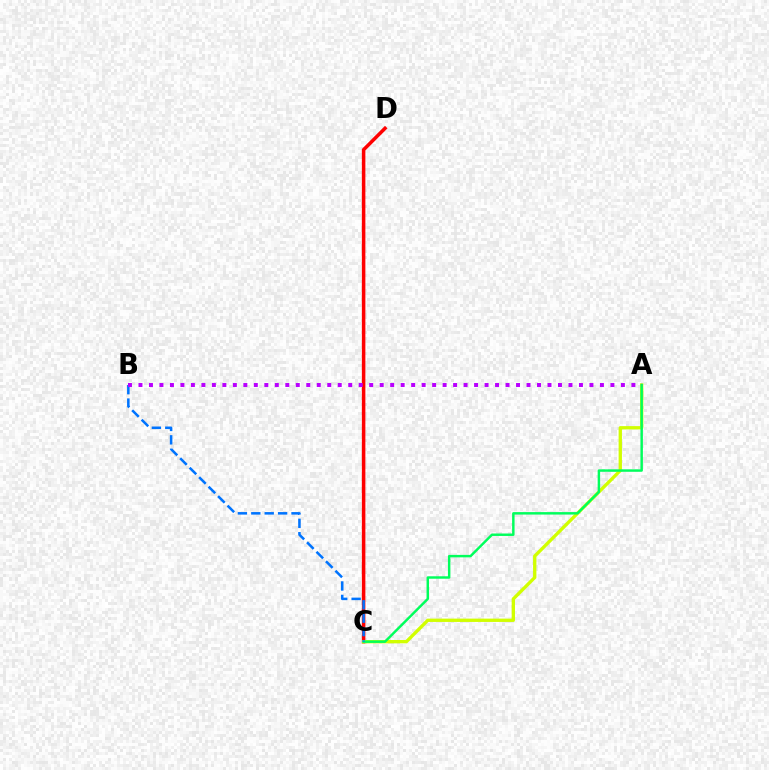{('C', 'D'): [{'color': '#ff0000', 'line_style': 'solid', 'thickness': 2.53}], ('A', 'C'): [{'color': '#d1ff00', 'line_style': 'solid', 'thickness': 2.4}, {'color': '#00ff5c', 'line_style': 'solid', 'thickness': 1.77}], ('B', 'C'): [{'color': '#0074ff', 'line_style': 'dashed', 'thickness': 1.82}], ('A', 'B'): [{'color': '#b900ff', 'line_style': 'dotted', 'thickness': 2.85}]}